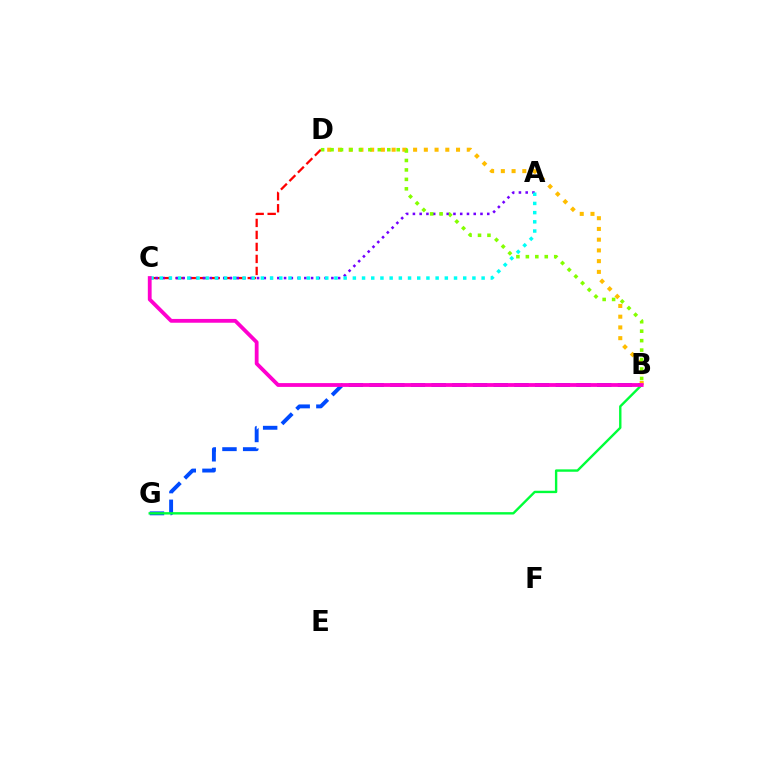{('B', 'G'): [{'color': '#004bff', 'line_style': 'dashed', 'thickness': 2.81}, {'color': '#00ff39', 'line_style': 'solid', 'thickness': 1.72}], ('C', 'D'): [{'color': '#ff0000', 'line_style': 'dashed', 'thickness': 1.63}], ('B', 'D'): [{'color': '#ffbd00', 'line_style': 'dotted', 'thickness': 2.92}, {'color': '#84ff00', 'line_style': 'dotted', 'thickness': 2.57}], ('A', 'C'): [{'color': '#7200ff', 'line_style': 'dotted', 'thickness': 1.84}, {'color': '#00fff6', 'line_style': 'dotted', 'thickness': 2.5}], ('B', 'C'): [{'color': '#ff00cf', 'line_style': 'solid', 'thickness': 2.74}]}